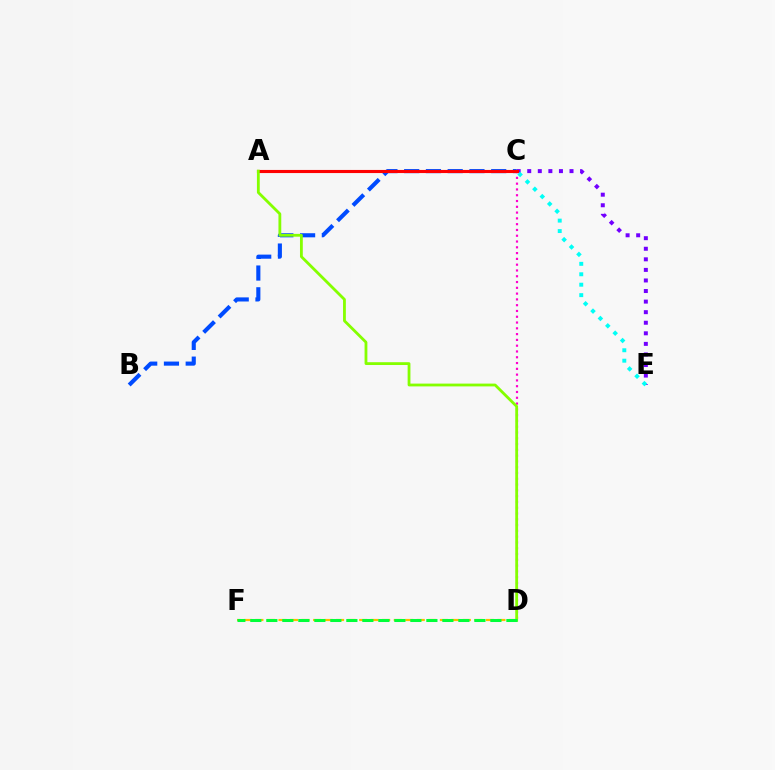{('C', 'E'): [{'color': '#7200ff', 'line_style': 'dotted', 'thickness': 2.87}, {'color': '#00fff6', 'line_style': 'dotted', 'thickness': 2.83}], ('B', 'C'): [{'color': '#004bff', 'line_style': 'dashed', 'thickness': 2.96}], ('C', 'D'): [{'color': '#ff00cf', 'line_style': 'dotted', 'thickness': 1.57}], ('A', 'C'): [{'color': '#ff0000', 'line_style': 'solid', 'thickness': 2.24}], ('D', 'F'): [{'color': '#ffbd00', 'line_style': 'dashed', 'thickness': 1.57}, {'color': '#00ff39', 'line_style': 'dashed', 'thickness': 2.17}], ('A', 'D'): [{'color': '#84ff00', 'line_style': 'solid', 'thickness': 2.02}]}